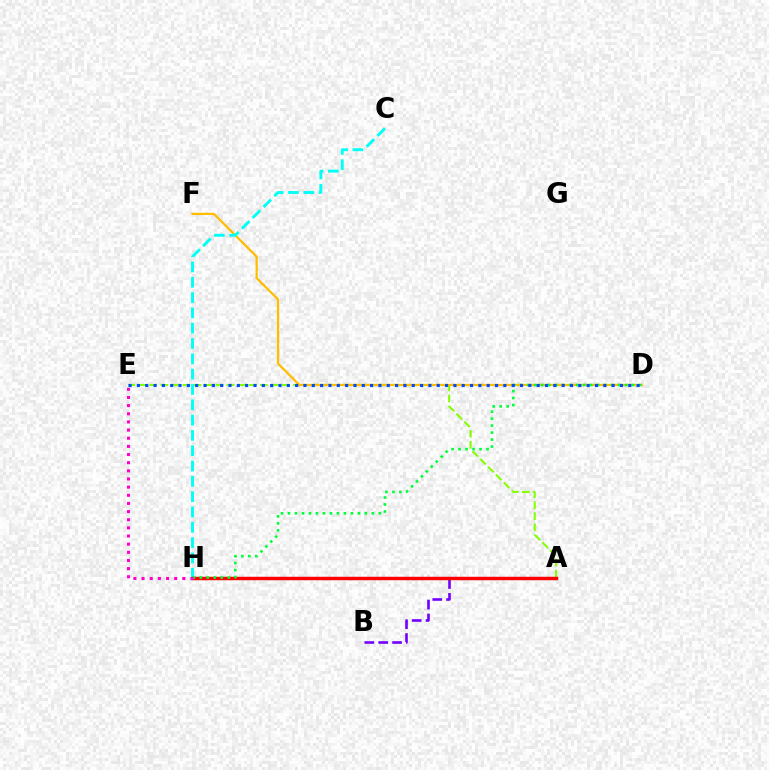{('A', 'E'): [{'color': '#84ff00', 'line_style': 'dashed', 'thickness': 1.5}], ('D', 'F'): [{'color': '#ffbd00', 'line_style': 'solid', 'thickness': 1.62}], ('C', 'H'): [{'color': '#00fff6', 'line_style': 'dashed', 'thickness': 2.08}], ('A', 'B'): [{'color': '#7200ff', 'line_style': 'dashed', 'thickness': 1.88}], ('A', 'H'): [{'color': '#ff0000', 'line_style': 'solid', 'thickness': 2.49}], ('D', 'H'): [{'color': '#00ff39', 'line_style': 'dotted', 'thickness': 1.9}], ('E', 'H'): [{'color': '#ff00cf', 'line_style': 'dotted', 'thickness': 2.21}], ('D', 'E'): [{'color': '#004bff', 'line_style': 'dotted', 'thickness': 2.26}]}